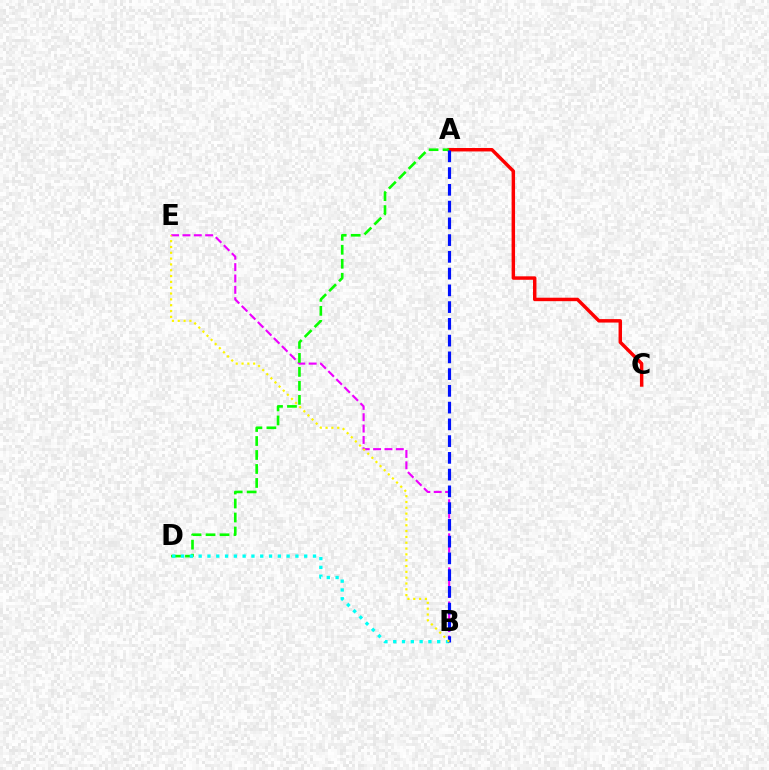{('A', 'C'): [{'color': '#ff0000', 'line_style': 'solid', 'thickness': 2.48}], ('B', 'E'): [{'color': '#ee00ff', 'line_style': 'dashed', 'thickness': 1.54}, {'color': '#fcf500', 'line_style': 'dotted', 'thickness': 1.58}], ('A', 'D'): [{'color': '#08ff00', 'line_style': 'dashed', 'thickness': 1.9}], ('B', 'D'): [{'color': '#00fff6', 'line_style': 'dotted', 'thickness': 2.39}], ('A', 'B'): [{'color': '#0010ff', 'line_style': 'dashed', 'thickness': 2.28}]}